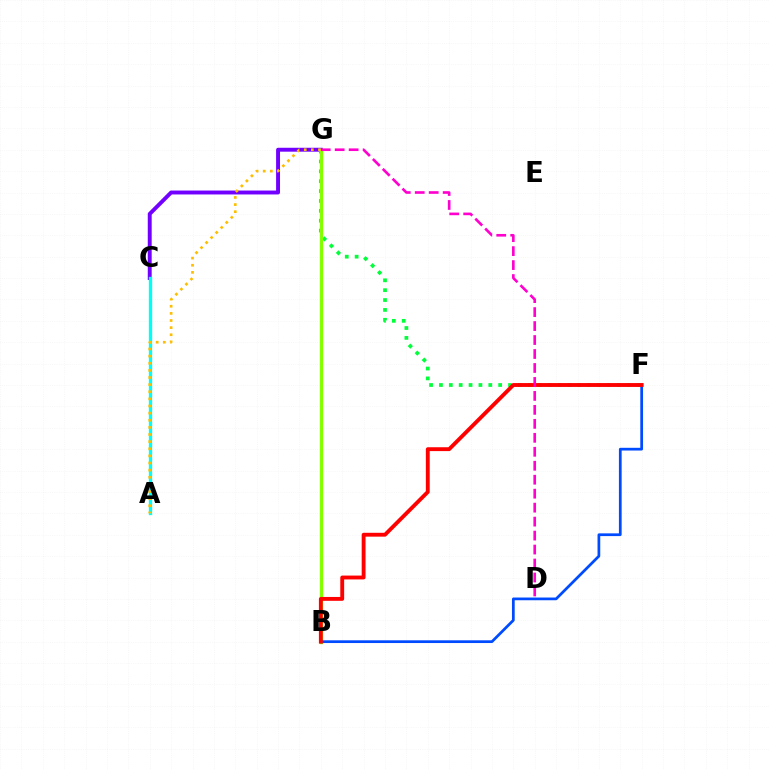{('C', 'G'): [{'color': '#7200ff', 'line_style': 'solid', 'thickness': 2.82}], ('F', 'G'): [{'color': '#00ff39', 'line_style': 'dotted', 'thickness': 2.68}], ('B', 'G'): [{'color': '#84ff00', 'line_style': 'solid', 'thickness': 2.38}], ('B', 'F'): [{'color': '#004bff', 'line_style': 'solid', 'thickness': 1.97}, {'color': '#ff0000', 'line_style': 'solid', 'thickness': 2.78}], ('A', 'C'): [{'color': '#00fff6', 'line_style': 'solid', 'thickness': 2.4}], ('A', 'G'): [{'color': '#ffbd00', 'line_style': 'dotted', 'thickness': 1.94}], ('D', 'G'): [{'color': '#ff00cf', 'line_style': 'dashed', 'thickness': 1.9}]}